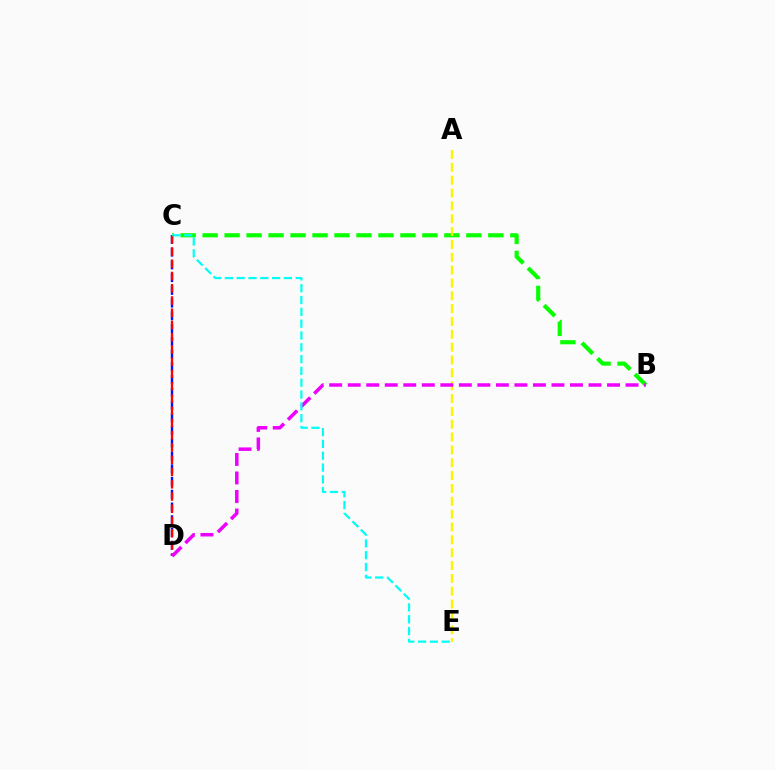{('B', 'C'): [{'color': '#08ff00', 'line_style': 'dashed', 'thickness': 2.99}], ('C', 'D'): [{'color': '#0010ff', 'line_style': 'dashed', 'thickness': 1.73}, {'color': '#ff0000', 'line_style': 'dashed', 'thickness': 1.66}], ('A', 'E'): [{'color': '#fcf500', 'line_style': 'dashed', 'thickness': 1.74}], ('B', 'D'): [{'color': '#ee00ff', 'line_style': 'dashed', 'thickness': 2.52}], ('C', 'E'): [{'color': '#00fff6', 'line_style': 'dashed', 'thickness': 1.61}]}